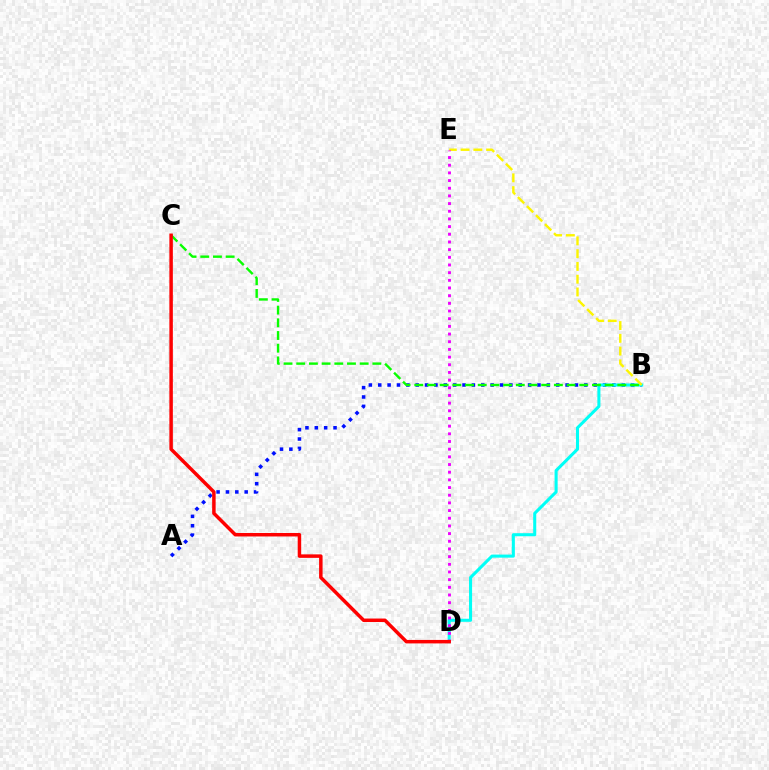{('A', 'B'): [{'color': '#0010ff', 'line_style': 'dotted', 'thickness': 2.55}], ('B', 'D'): [{'color': '#00fff6', 'line_style': 'solid', 'thickness': 2.2}], ('B', 'C'): [{'color': '#08ff00', 'line_style': 'dashed', 'thickness': 1.72}], ('B', 'E'): [{'color': '#fcf500', 'line_style': 'dashed', 'thickness': 1.73}], ('D', 'E'): [{'color': '#ee00ff', 'line_style': 'dotted', 'thickness': 2.09}], ('C', 'D'): [{'color': '#ff0000', 'line_style': 'solid', 'thickness': 2.51}]}